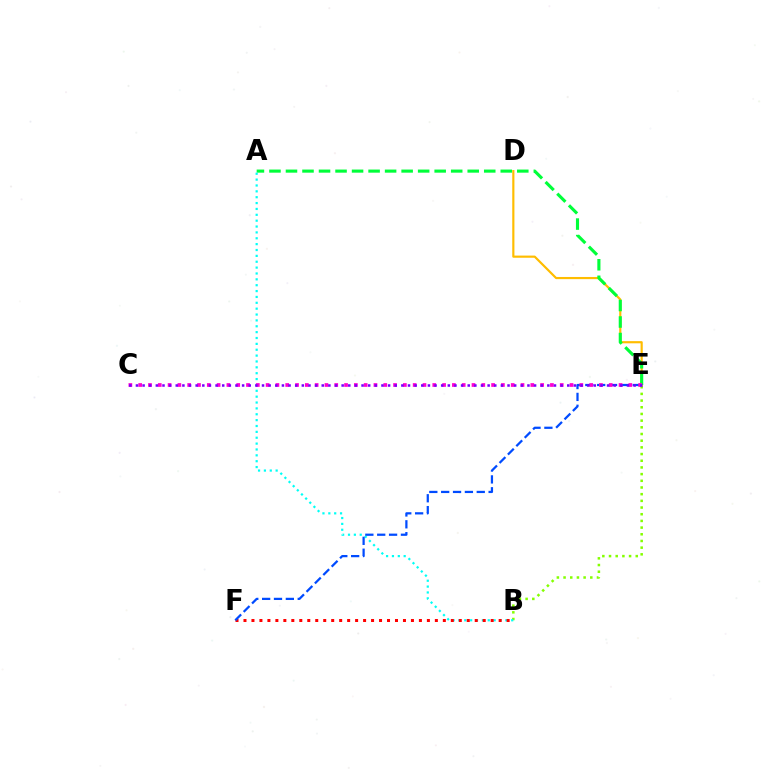{('D', 'E'): [{'color': '#ffbd00', 'line_style': 'solid', 'thickness': 1.56}], ('B', 'E'): [{'color': '#84ff00', 'line_style': 'dotted', 'thickness': 1.82}], ('A', 'E'): [{'color': '#00ff39', 'line_style': 'dashed', 'thickness': 2.24}], ('A', 'B'): [{'color': '#00fff6', 'line_style': 'dotted', 'thickness': 1.59}], ('B', 'F'): [{'color': '#ff0000', 'line_style': 'dotted', 'thickness': 2.17}], ('E', 'F'): [{'color': '#004bff', 'line_style': 'dashed', 'thickness': 1.61}], ('C', 'E'): [{'color': '#ff00cf', 'line_style': 'dotted', 'thickness': 2.66}, {'color': '#7200ff', 'line_style': 'dotted', 'thickness': 1.8}]}